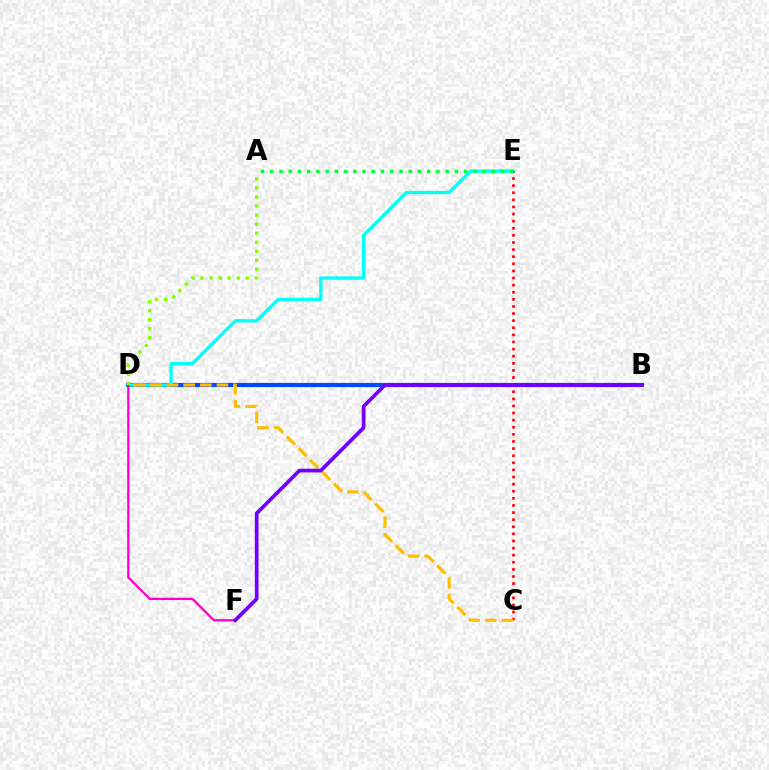{('B', 'D'): [{'color': '#004bff', 'line_style': 'solid', 'thickness': 2.99}], ('D', 'E'): [{'color': '#00fff6', 'line_style': 'solid', 'thickness': 2.38}], ('C', 'E'): [{'color': '#ff0000', 'line_style': 'dotted', 'thickness': 1.93}], ('D', 'F'): [{'color': '#ff00cf', 'line_style': 'solid', 'thickness': 1.65}], ('A', 'E'): [{'color': '#00ff39', 'line_style': 'dotted', 'thickness': 2.51}], ('C', 'D'): [{'color': '#ffbd00', 'line_style': 'dashed', 'thickness': 2.26}], ('A', 'D'): [{'color': '#84ff00', 'line_style': 'dotted', 'thickness': 2.46}], ('B', 'F'): [{'color': '#7200ff', 'line_style': 'solid', 'thickness': 2.67}]}